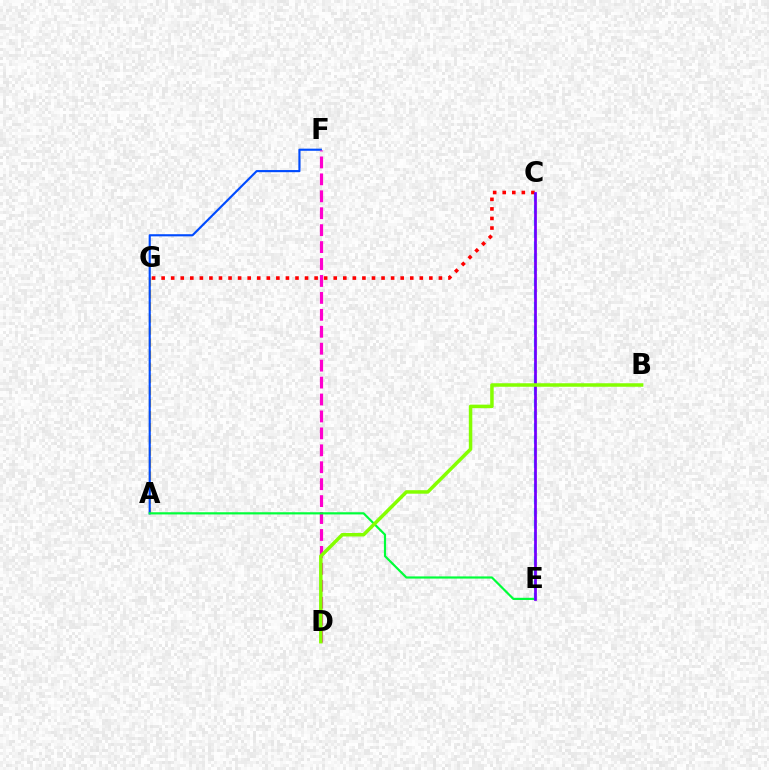{('A', 'G'): [{'color': '#ffbd00', 'line_style': 'dashed', 'thickness': 1.64}], ('A', 'F'): [{'color': '#004bff', 'line_style': 'solid', 'thickness': 1.54}], ('D', 'F'): [{'color': '#ff00cf', 'line_style': 'dashed', 'thickness': 2.3}], ('A', 'E'): [{'color': '#00ff39', 'line_style': 'solid', 'thickness': 1.57}], ('C', 'E'): [{'color': '#00fff6', 'line_style': 'dashed', 'thickness': 1.65}, {'color': '#7200ff', 'line_style': 'solid', 'thickness': 1.98}], ('C', 'G'): [{'color': '#ff0000', 'line_style': 'dotted', 'thickness': 2.6}], ('B', 'D'): [{'color': '#84ff00', 'line_style': 'solid', 'thickness': 2.52}]}